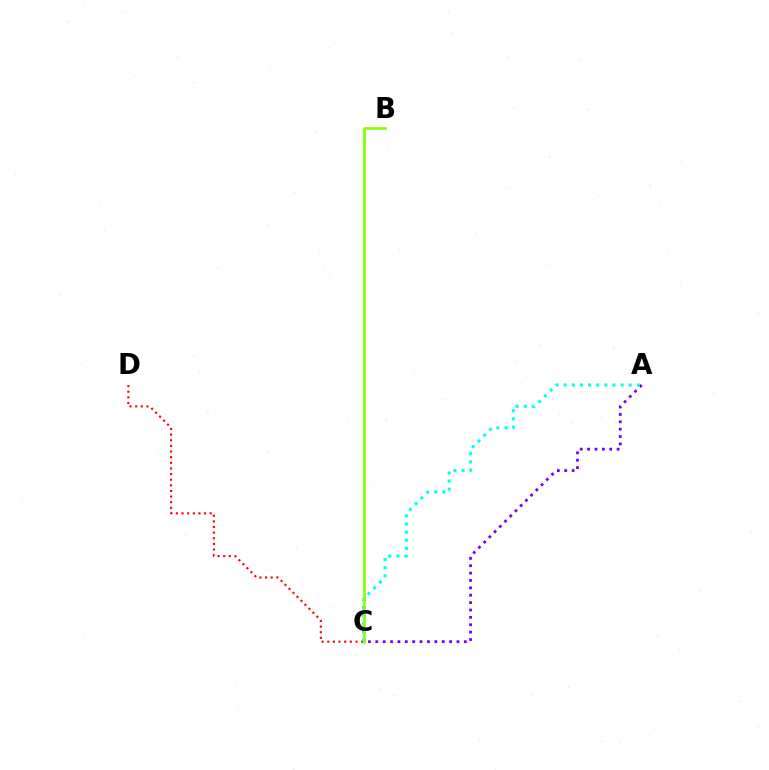{('C', 'D'): [{'color': '#ff0000', 'line_style': 'dotted', 'thickness': 1.53}], ('A', 'C'): [{'color': '#7200ff', 'line_style': 'dotted', 'thickness': 2.0}, {'color': '#00fff6', 'line_style': 'dotted', 'thickness': 2.21}], ('B', 'C'): [{'color': '#84ff00', 'line_style': 'solid', 'thickness': 1.89}]}